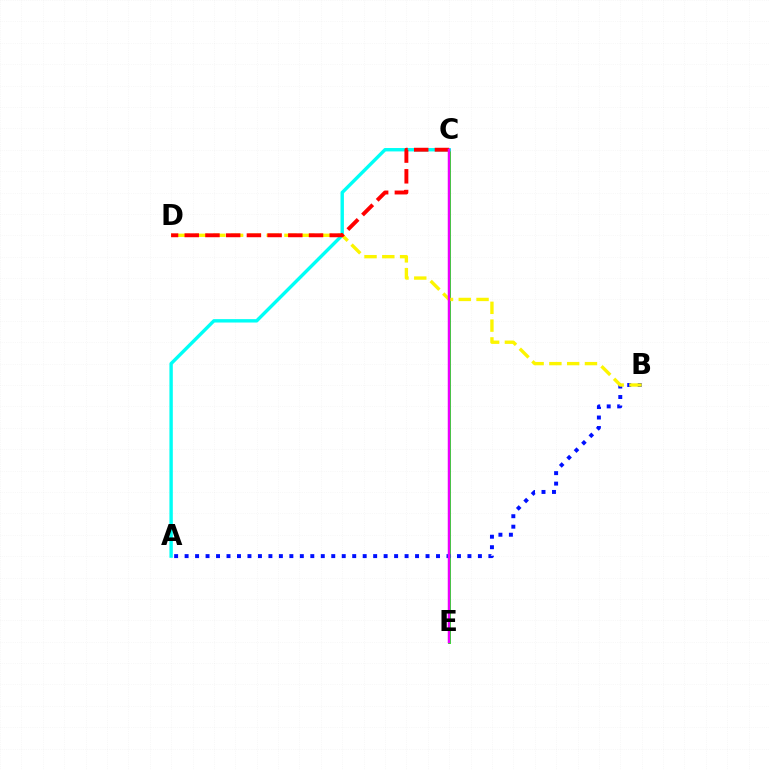{('C', 'E'): [{'color': '#08ff00', 'line_style': 'solid', 'thickness': 2.07}, {'color': '#ee00ff', 'line_style': 'solid', 'thickness': 1.79}], ('A', 'B'): [{'color': '#0010ff', 'line_style': 'dotted', 'thickness': 2.85}], ('A', 'C'): [{'color': '#00fff6', 'line_style': 'solid', 'thickness': 2.45}], ('B', 'D'): [{'color': '#fcf500', 'line_style': 'dashed', 'thickness': 2.42}], ('C', 'D'): [{'color': '#ff0000', 'line_style': 'dashed', 'thickness': 2.81}]}